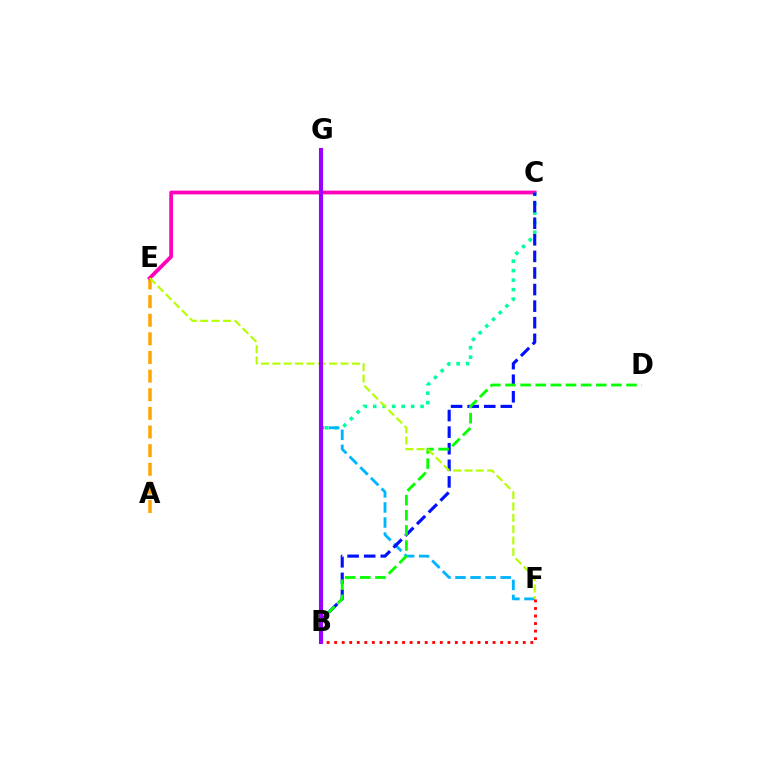{('A', 'E'): [{'color': '#ffa500', 'line_style': 'dashed', 'thickness': 2.53}], ('C', 'E'): [{'color': '#ff00bd', 'line_style': 'solid', 'thickness': 2.7}], ('B', 'C'): [{'color': '#00ff9d', 'line_style': 'dotted', 'thickness': 2.57}, {'color': '#0010ff', 'line_style': 'dashed', 'thickness': 2.25}], ('F', 'G'): [{'color': '#00b5ff', 'line_style': 'dashed', 'thickness': 2.05}], ('B', 'D'): [{'color': '#08ff00', 'line_style': 'dashed', 'thickness': 2.06}], ('E', 'F'): [{'color': '#b3ff00', 'line_style': 'dashed', 'thickness': 1.54}], ('B', 'G'): [{'color': '#9b00ff', 'line_style': 'solid', 'thickness': 2.96}], ('B', 'F'): [{'color': '#ff0000', 'line_style': 'dotted', 'thickness': 2.05}]}